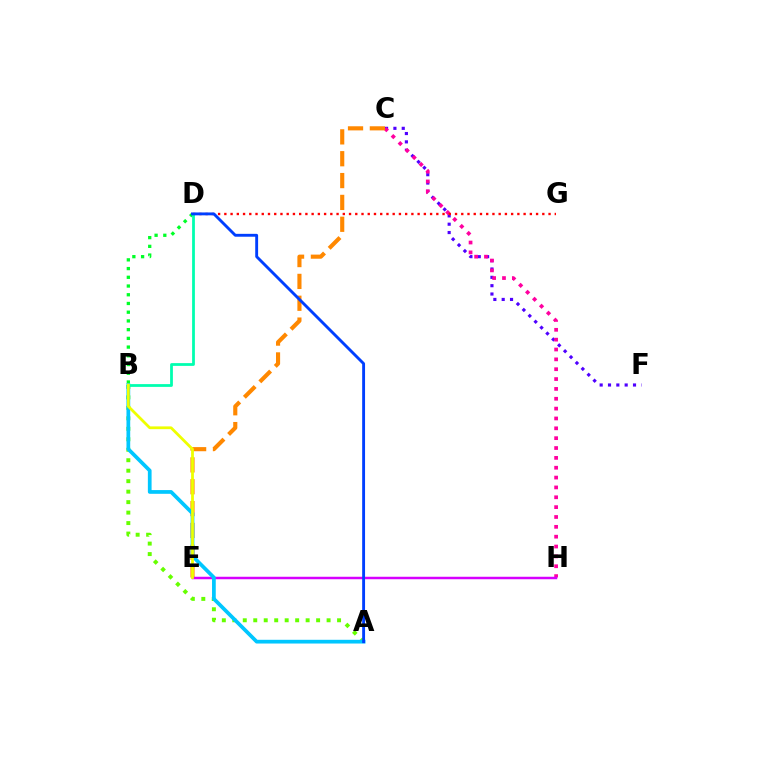{('C', 'F'): [{'color': '#4f00ff', 'line_style': 'dotted', 'thickness': 2.27}], ('C', 'H'): [{'color': '#ff00a0', 'line_style': 'dotted', 'thickness': 2.68}], ('D', 'G'): [{'color': '#ff0000', 'line_style': 'dotted', 'thickness': 1.69}], ('A', 'B'): [{'color': '#66ff00', 'line_style': 'dotted', 'thickness': 2.85}, {'color': '#00c7ff', 'line_style': 'solid', 'thickness': 2.68}], ('B', 'D'): [{'color': '#00ff27', 'line_style': 'dotted', 'thickness': 2.37}, {'color': '#00ffaf', 'line_style': 'solid', 'thickness': 1.99}], ('C', 'E'): [{'color': '#ff8800', 'line_style': 'dashed', 'thickness': 2.97}], ('E', 'H'): [{'color': '#d600ff', 'line_style': 'solid', 'thickness': 1.79}], ('A', 'D'): [{'color': '#003fff', 'line_style': 'solid', 'thickness': 2.07}], ('B', 'E'): [{'color': '#eeff00', 'line_style': 'solid', 'thickness': 1.99}]}